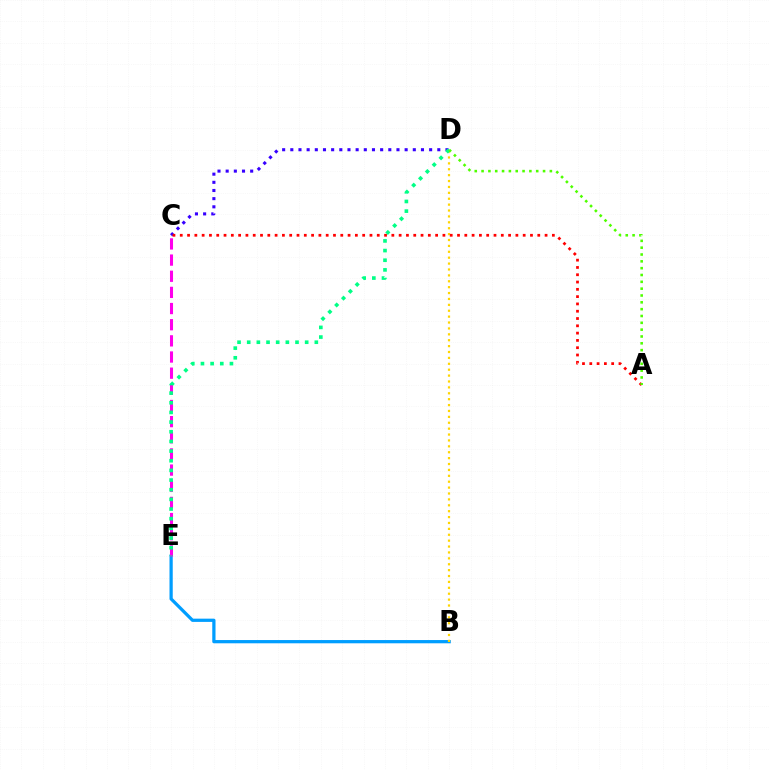{('B', 'E'): [{'color': '#009eff', 'line_style': 'solid', 'thickness': 2.34}], ('B', 'D'): [{'color': '#ffd500', 'line_style': 'dotted', 'thickness': 1.6}], ('C', 'D'): [{'color': '#3700ff', 'line_style': 'dotted', 'thickness': 2.22}], ('C', 'E'): [{'color': '#ff00ed', 'line_style': 'dashed', 'thickness': 2.19}], ('A', 'C'): [{'color': '#ff0000', 'line_style': 'dotted', 'thickness': 1.98}], ('D', 'E'): [{'color': '#00ff86', 'line_style': 'dotted', 'thickness': 2.63}], ('A', 'D'): [{'color': '#4fff00', 'line_style': 'dotted', 'thickness': 1.86}]}